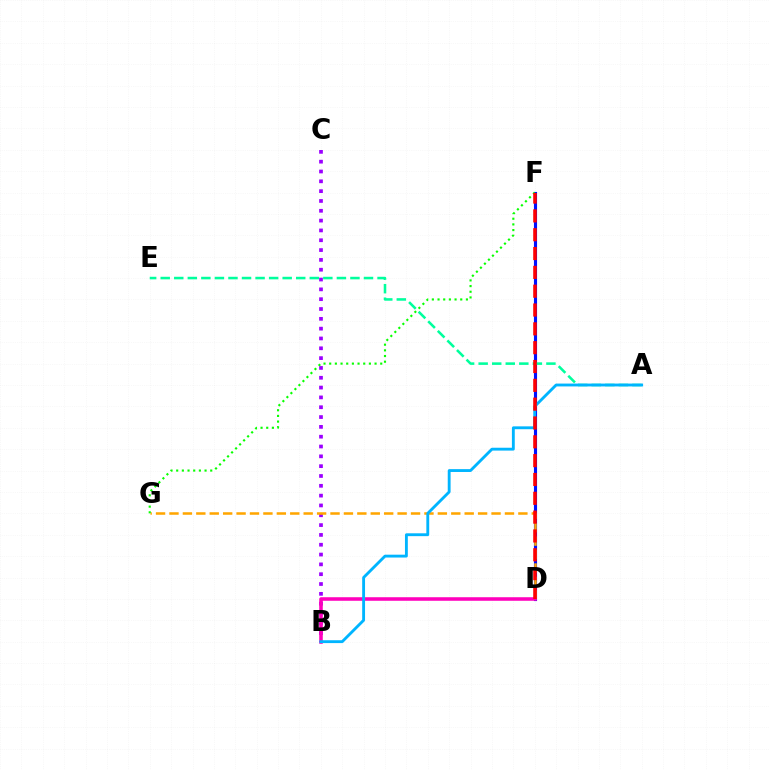{('D', 'F'): [{'color': '#b3ff00', 'line_style': 'dotted', 'thickness': 1.99}, {'color': '#0010ff', 'line_style': 'solid', 'thickness': 2.25}, {'color': '#ff0000', 'line_style': 'dashed', 'thickness': 2.56}], ('A', 'E'): [{'color': '#00ff9d', 'line_style': 'dashed', 'thickness': 1.84}], ('B', 'C'): [{'color': '#9b00ff', 'line_style': 'dotted', 'thickness': 2.67}], ('D', 'G'): [{'color': '#ffa500', 'line_style': 'dashed', 'thickness': 1.82}], ('F', 'G'): [{'color': '#08ff00', 'line_style': 'dotted', 'thickness': 1.54}], ('B', 'D'): [{'color': '#ff00bd', 'line_style': 'solid', 'thickness': 2.55}], ('A', 'B'): [{'color': '#00b5ff', 'line_style': 'solid', 'thickness': 2.06}]}